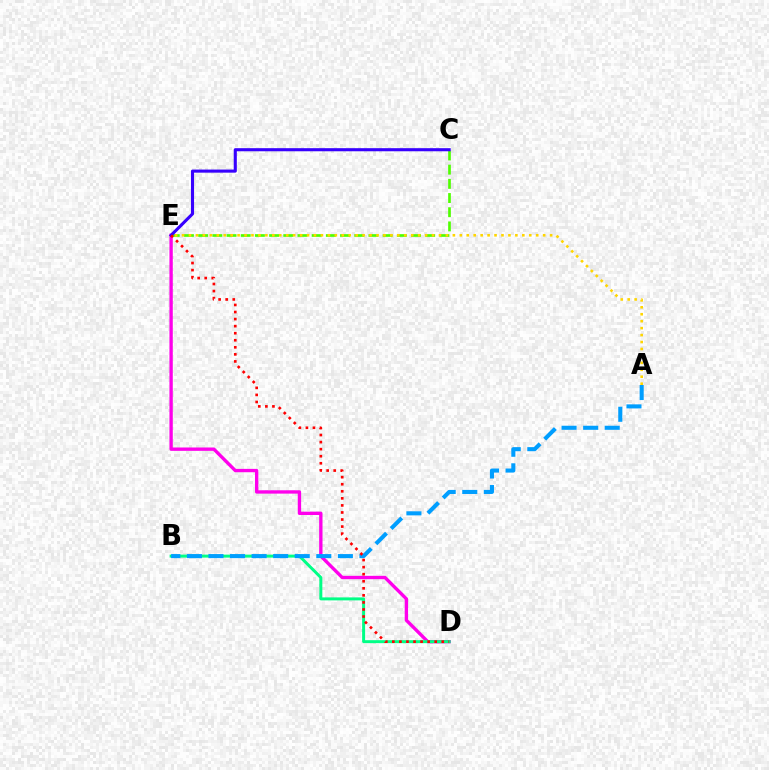{('D', 'E'): [{'color': '#ff00ed', 'line_style': 'solid', 'thickness': 2.41}, {'color': '#ff0000', 'line_style': 'dotted', 'thickness': 1.92}], ('C', 'E'): [{'color': '#4fff00', 'line_style': 'dashed', 'thickness': 1.93}, {'color': '#3700ff', 'line_style': 'solid', 'thickness': 2.23}], ('A', 'E'): [{'color': '#ffd500', 'line_style': 'dotted', 'thickness': 1.89}], ('B', 'D'): [{'color': '#00ff86', 'line_style': 'solid', 'thickness': 2.14}], ('A', 'B'): [{'color': '#009eff', 'line_style': 'dashed', 'thickness': 2.93}]}